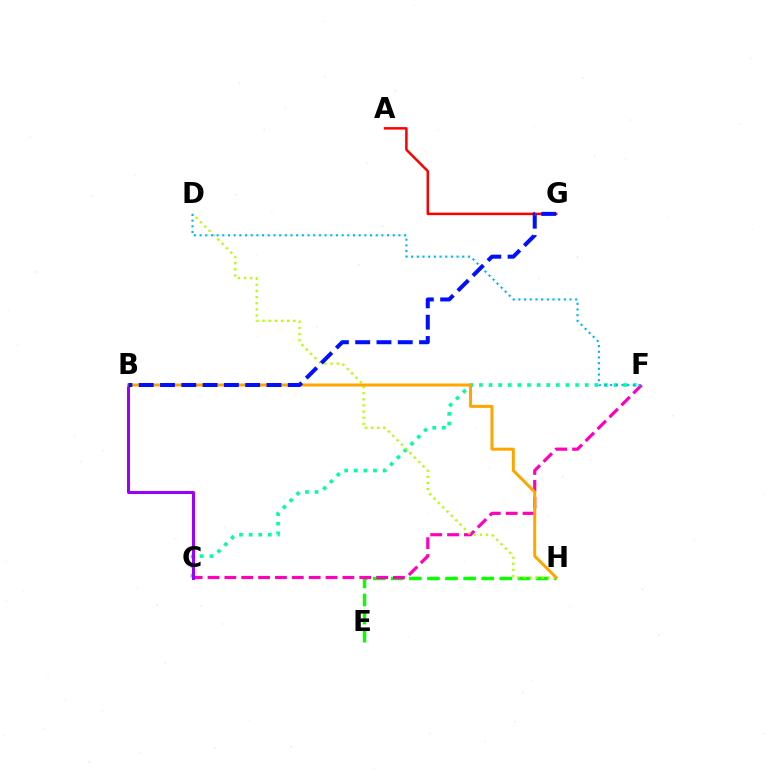{('E', 'H'): [{'color': '#08ff00', 'line_style': 'dashed', 'thickness': 2.46}], ('C', 'F'): [{'color': '#ff00bd', 'line_style': 'dashed', 'thickness': 2.29}, {'color': '#00ff9d', 'line_style': 'dotted', 'thickness': 2.61}], ('B', 'C'): [{'color': '#9b00ff', 'line_style': 'solid', 'thickness': 2.18}], ('D', 'H'): [{'color': '#b3ff00', 'line_style': 'dotted', 'thickness': 1.67}], ('B', 'H'): [{'color': '#ffa500', 'line_style': 'solid', 'thickness': 2.15}], ('D', 'F'): [{'color': '#00b5ff', 'line_style': 'dotted', 'thickness': 1.54}], ('A', 'G'): [{'color': '#ff0000', 'line_style': 'solid', 'thickness': 1.79}], ('B', 'G'): [{'color': '#0010ff', 'line_style': 'dashed', 'thickness': 2.89}]}